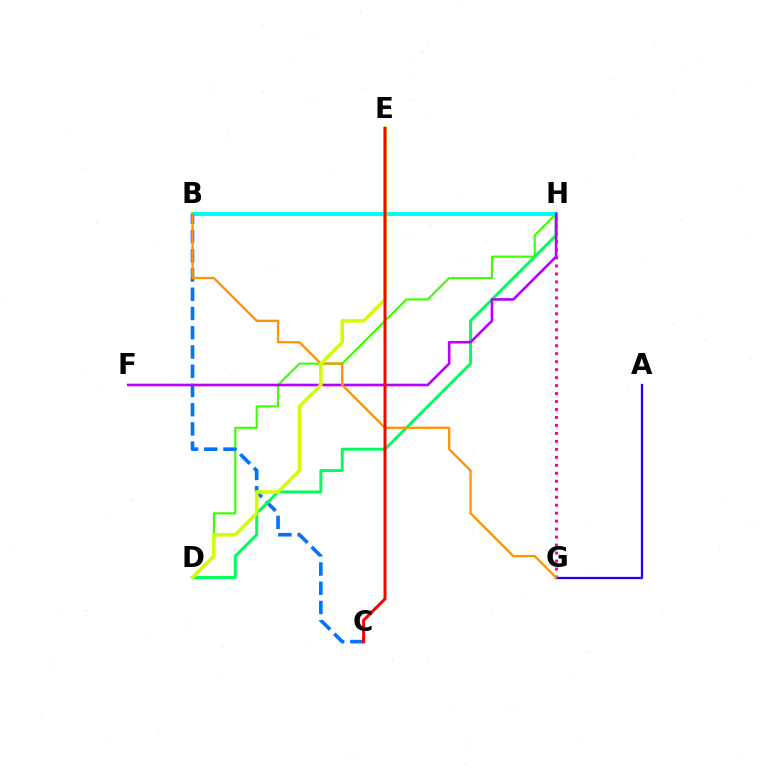{('D', 'H'): [{'color': '#3dff00', 'line_style': 'solid', 'thickness': 1.53}, {'color': '#00ff5c', 'line_style': 'solid', 'thickness': 2.14}], ('B', 'H'): [{'color': '#00fff6', 'line_style': 'solid', 'thickness': 2.88}], ('B', 'C'): [{'color': '#0074ff', 'line_style': 'dashed', 'thickness': 2.61}], ('G', 'H'): [{'color': '#ff00ac', 'line_style': 'dotted', 'thickness': 2.17}], ('A', 'G'): [{'color': '#2500ff', 'line_style': 'solid', 'thickness': 1.64}], ('F', 'H'): [{'color': '#b900ff', 'line_style': 'solid', 'thickness': 1.9}], ('B', 'G'): [{'color': '#ff9400', 'line_style': 'solid', 'thickness': 1.67}], ('D', 'E'): [{'color': '#d1ff00', 'line_style': 'solid', 'thickness': 2.57}], ('C', 'E'): [{'color': '#ff0000', 'line_style': 'solid', 'thickness': 2.16}]}